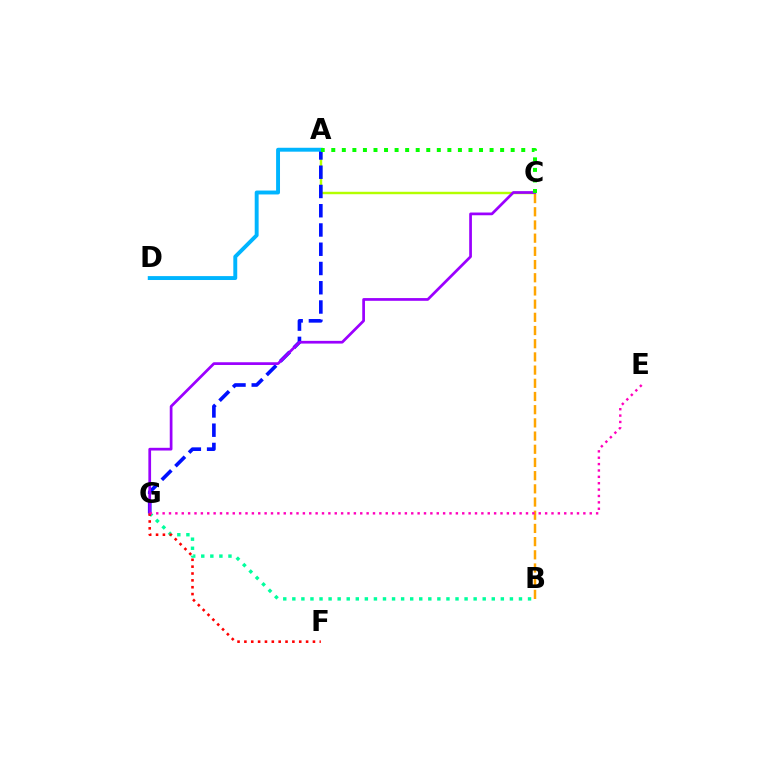{('A', 'C'): [{'color': '#b3ff00', 'line_style': 'solid', 'thickness': 1.76}, {'color': '#08ff00', 'line_style': 'dotted', 'thickness': 2.87}], ('A', 'G'): [{'color': '#0010ff', 'line_style': 'dashed', 'thickness': 2.62}], ('B', 'C'): [{'color': '#ffa500', 'line_style': 'dashed', 'thickness': 1.79}], ('C', 'G'): [{'color': '#9b00ff', 'line_style': 'solid', 'thickness': 1.96}], ('B', 'G'): [{'color': '#00ff9d', 'line_style': 'dotted', 'thickness': 2.46}], ('F', 'G'): [{'color': '#ff0000', 'line_style': 'dotted', 'thickness': 1.86}], ('E', 'G'): [{'color': '#ff00bd', 'line_style': 'dotted', 'thickness': 1.73}], ('A', 'D'): [{'color': '#00b5ff', 'line_style': 'solid', 'thickness': 2.81}]}